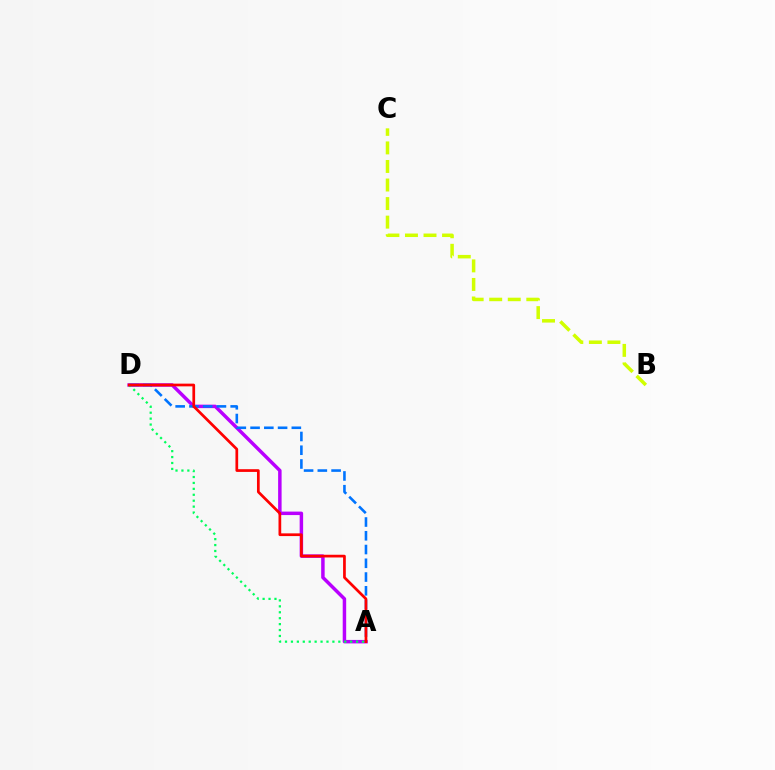{('A', 'D'): [{'color': '#b900ff', 'line_style': 'solid', 'thickness': 2.5}, {'color': '#0074ff', 'line_style': 'dashed', 'thickness': 1.87}, {'color': '#00ff5c', 'line_style': 'dotted', 'thickness': 1.61}, {'color': '#ff0000', 'line_style': 'solid', 'thickness': 1.96}], ('B', 'C'): [{'color': '#d1ff00', 'line_style': 'dashed', 'thickness': 2.52}]}